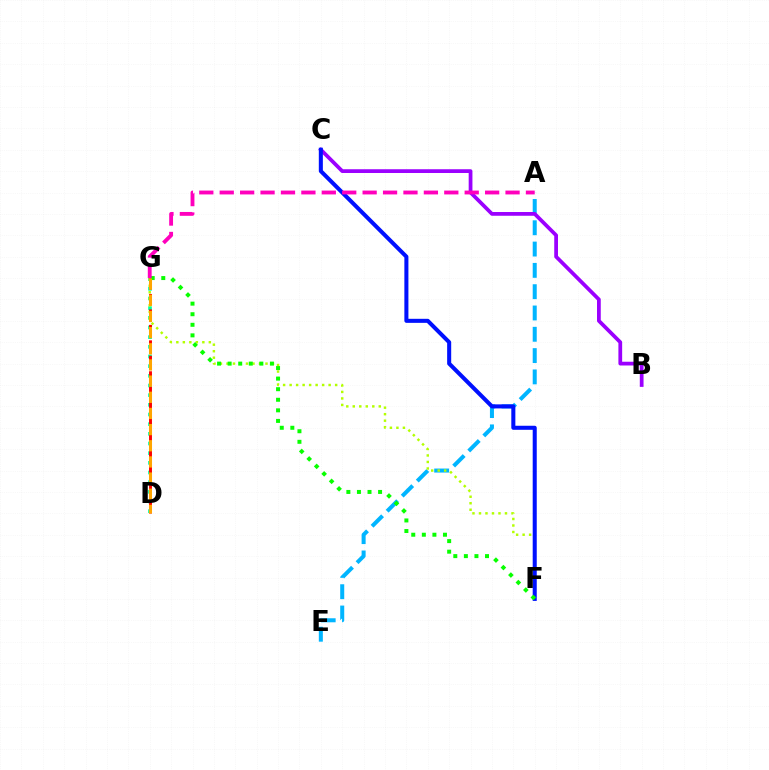{('D', 'G'): [{'color': '#00ff9d', 'line_style': 'dotted', 'thickness': 2.63}, {'color': '#ff0000', 'line_style': 'dashed', 'thickness': 2.1}, {'color': '#ffa500', 'line_style': 'dashed', 'thickness': 2.2}], ('A', 'E'): [{'color': '#00b5ff', 'line_style': 'dashed', 'thickness': 2.89}], ('F', 'G'): [{'color': '#b3ff00', 'line_style': 'dotted', 'thickness': 1.77}, {'color': '#08ff00', 'line_style': 'dotted', 'thickness': 2.87}], ('B', 'C'): [{'color': '#9b00ff', 'line_style': 'solid', 'thickness': 2.7}], ('C', 'F'): [{'color': '#0010ff', 'line_style': 'solid', 'thickness': 2.91}], ('A', 'G'): [{'color': '#ff00bd', 'line_style': 'dashed', 'thickness': 2.77}]}